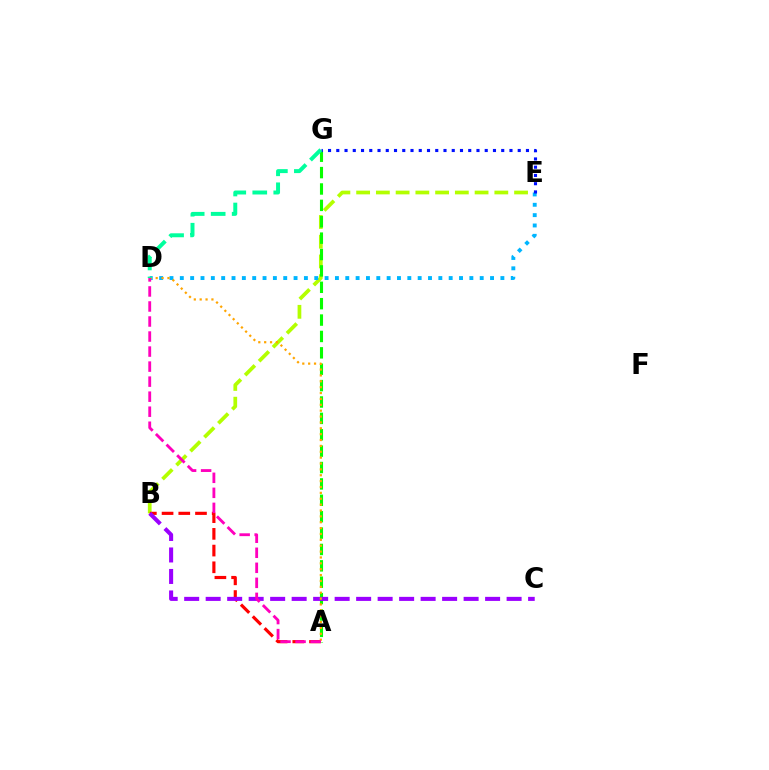{('B', 'E'): [{'color': '#b3ff00', 'line_style': 'dashed', 'thickness': 2.68}], ('A', 'B'): [{'color': '#ff0000', 'line_style': 'dashed', 'thickness': 2.27}], ('A', 'G'): [{'color': '#08ff00', 'line_style': 'dashed', 'thickness': 2.23}], ('D', 'E'): [{'color': '#00b5ff', 'line_style': 'dotted', 'thickness': 2.81}], ('B', 'C'): [{'color': '#9b00ff', 'line_style': 'dashed', 'thickness': 2.92}], ('E', 'G'): [{'color': '#0010ff', 'line_style': 'dotted', 'thickness': 2.24}], ('A', 'D'): [{'color': '#ffa500', 'line_style': 'dotted', 'thickness': 1.6}, {'color': '#ff00bd', 'line_style': 'dashed', 'thickness': 2.04}], ('D', 'G'): [{'color': '#00ff9d', 'line_style': 'dashed', 'thickness': 2.85}]}